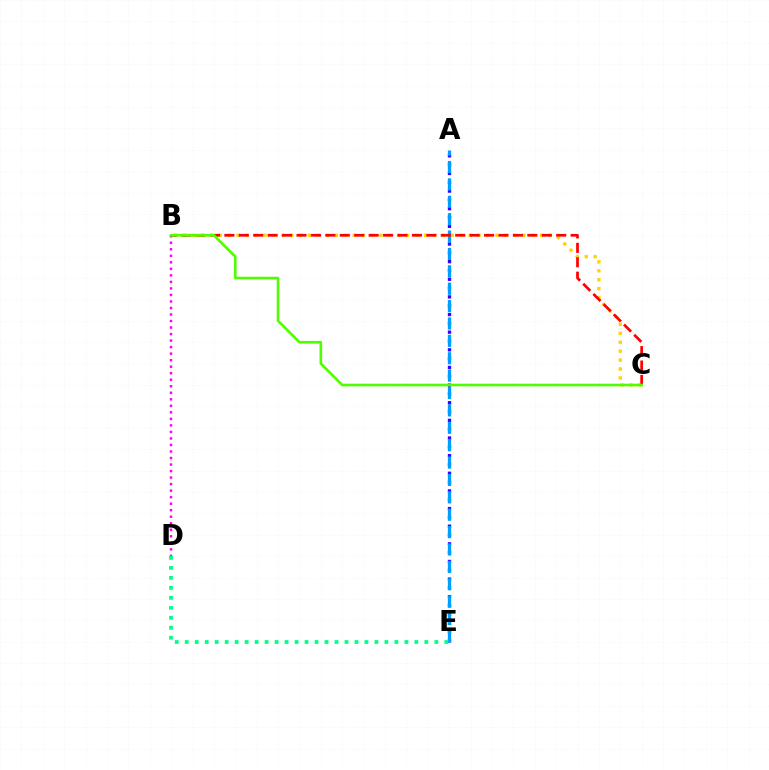{('A', 'E'): [{'color': '#3700ff', 'line_style': 'dotted', 'thickness': 2.4}, {'color': '#009eff', 'line_style': 'dashed', 'thickness': 2.36}], ('B', 'C'): [{'color': '#ffd500', 'line_style': 'dotted', 'thickness': 2.42}, {'color': '#ff0000', 'line_style': 'dashed', 'thickness': 1.96}, {'color': '#4fff00', 'line_style': 'solid', 'thickness': 1.89}], ('B', 'D'): [{'color': '#ff00ed', 'line_style': 'dotted', 'thickness': 1.77}], ('D', 'E'): [{'color': '#00ff86', 'line_style': 'dotted', 'thickness': 2.71}]}